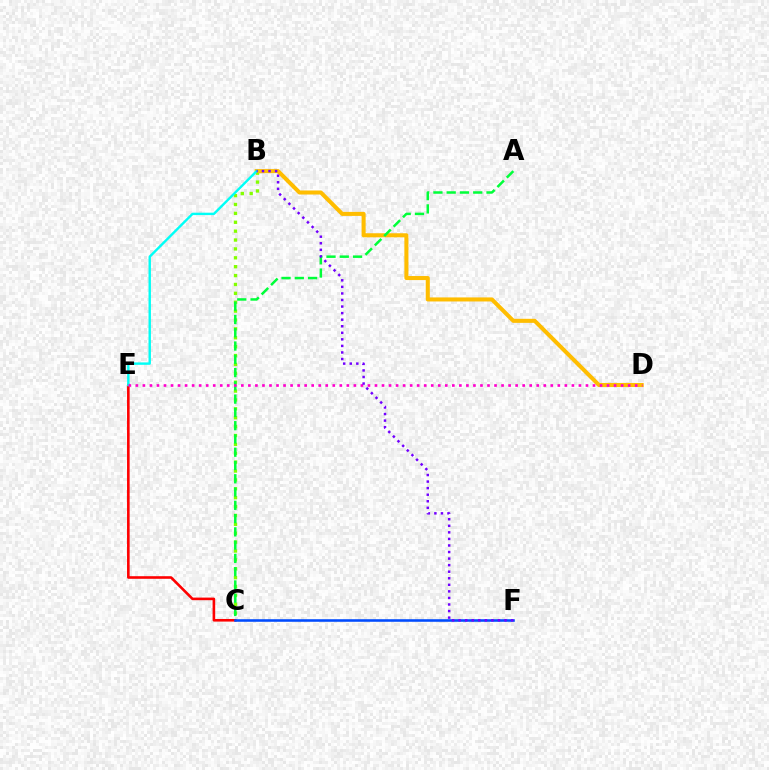{('B', 'C'): [{'color': '#84ff00', 'line_style': 'dotted', 'thickness': 2.41}], ('C', 'E'): [{'color': '#ff0000', 'line_style': 'solid', 'thickness': 1.88}], ('B', 'D'): [{'color': '#ffbd00', 'line_style': 'solid', 'thickness': 2.91}], ('A', 'C'): [{'color': '#00ff39', 'line_style': 'dashed', 'thickness': 1.8}], ('C', 'F'): [{'color': '#004bff', 'line_style': 'solid', 'thickness': 1.85}], ('B', 'E'): [{'color': '#00fff6', 'line_style': 'solid', 'thickness': 1.73}], ('D', 'E'): [{'color': '#ff00cf', 'line_style': 'dotted', 'thickness': 1.91}], ('B', 'F'): [{'color': '#7200ff', 'line_style': 'dotted', 'thickness': 1.78}]}